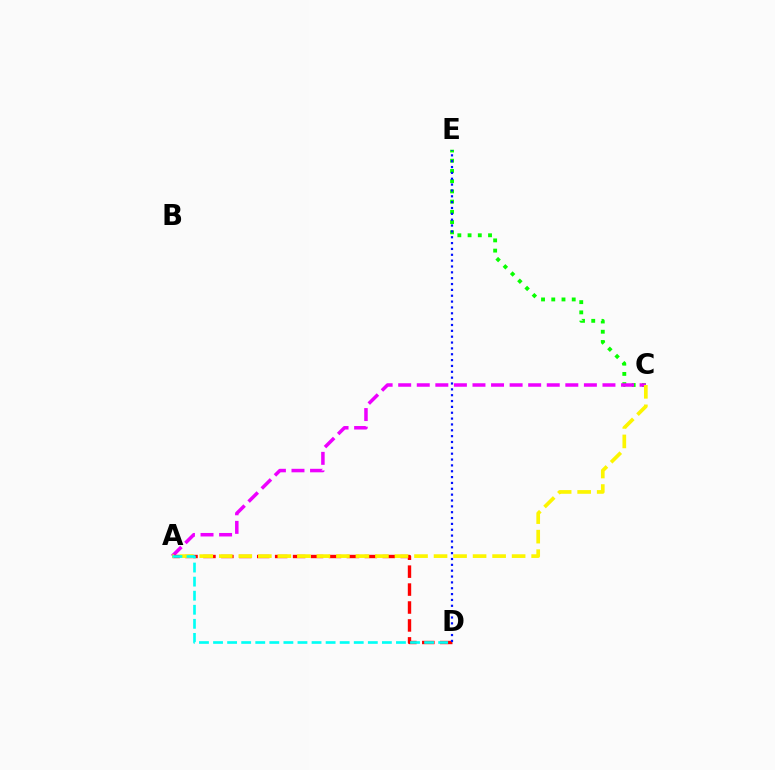{('C', 'E'): [{'color': '#08ff00', 'line_style': 'dotted', 'thickness': 2.78}], ('A', 'C'): [{'color': '#ee00ff', 'line_style': 'dashed', 'thickness': 2.52}, {'color': '#fcf500', 'line_style': 'dashed', 'thickness': 2.65}], ('A', 'D'): [{'color': '#ff0000', 'line_style': 'dashed', 'thickness': 2.44}, {'color': '#00fff6', 'line_style': 'dashed', 'thickness': 1.91}], ('D', 'E'): [{'color': '#0010ff', 'line_style': 'dotted', 'thickness': 1.59}]}